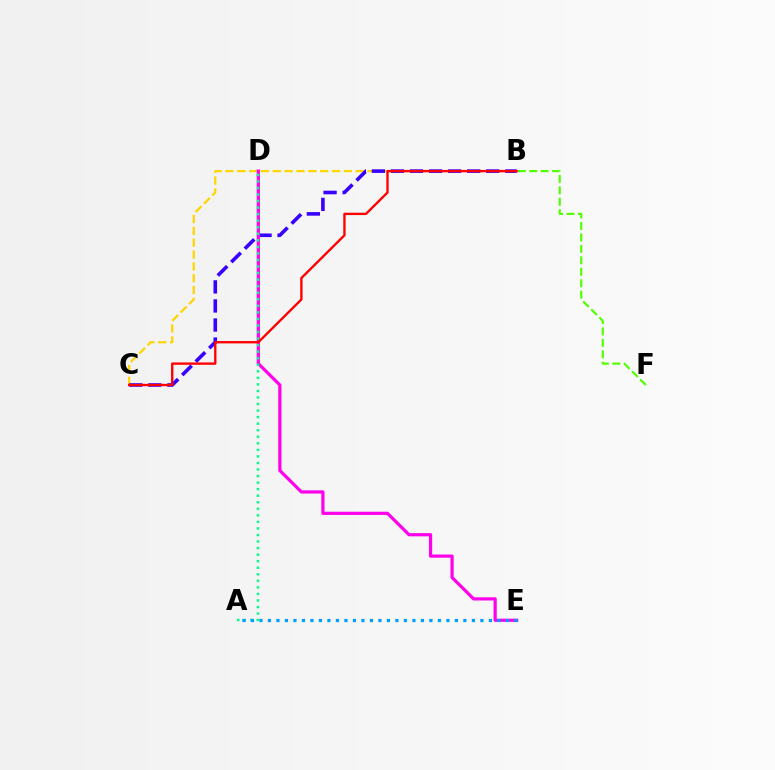{('B', 'C'): [{'color': '#ffd500', 'line_style': 'dashed', 'thickness': 1.61}, {'color': '#3700ff', 'line_style': 'dashed', 'thickness': 2.59}, {'color': '#ff0000', 'line_style': 'solid', 'thickness': 1.7}], ('D', 'E'): [{'color': '#ff00ed', 'line_style': 'solid', 'thickness': 2.31}], ('A', 'D'): [{'color': '#00ff86', 'line_style': 'dotted', 'thickness': 1.78}], ('B', 'F'): [{'color': '#4fff00', 'line_style': 'dashed', 'thickness': 1.55}], ('A', 'E'): [{'color': '#009eff', 'line_style': 'dotted', 'thickness': 2.31}]}